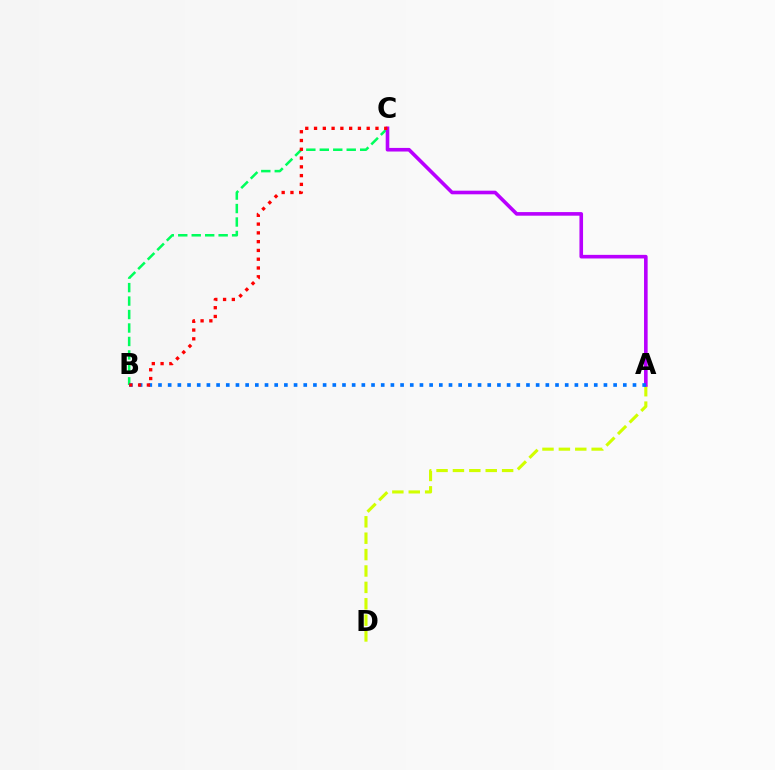{('A', 'D'): [{'color': '#d1ff00', 'line_style': 'dashed', 'thickness': 2.23}], ('B', 'C'): [{'color': '#00ff5c', 'line_style': 'dashed', 'thickness': 1.83}, {'color': '#ff0000', 'line_style': 'dotted', 'thickness': 2.38}], ('A', 'C'): [{'color': '#b900ff', 'line_style': 'solid', 'thickness': 2.6}], ('A', 'B'): [{'color': '#0074ff', 'line_style': 'dotted', 'thickness': 2.63}]}